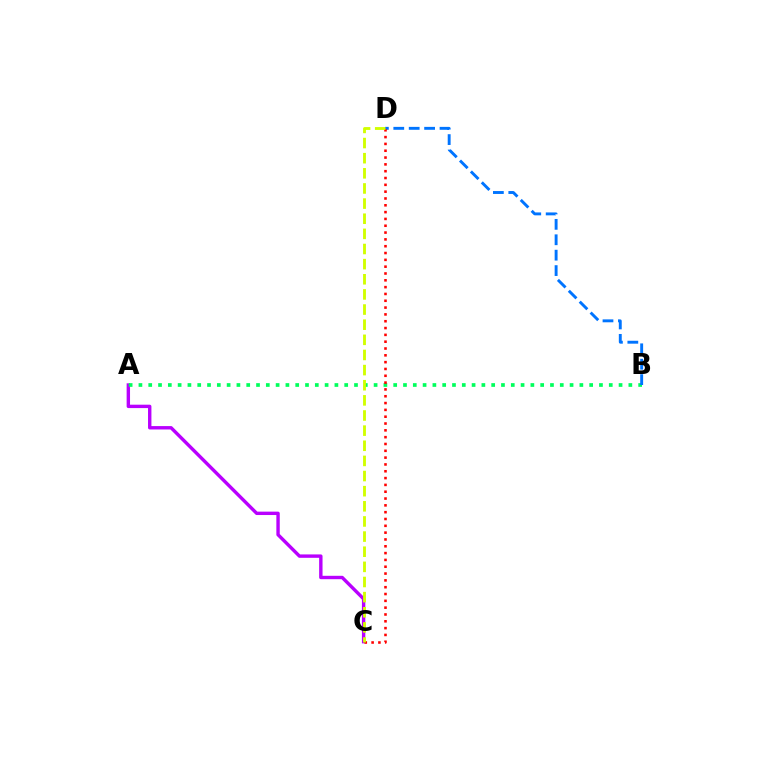{('A', 'C'): [{'color': '#b900ff', 'line_style': 'solid', 'thickness': 2.44}], ('A', 'B'): [{'color': '#00ff5c', 'line_style': 'dotted', 'thickness': 2.66}], ('B', 'D'): [{'color': '#0074ff', 'line_style': 'dashed', 'thickness': 2.09}], ('C', 'D'): [{'color': '#ff0000', 'line_style': 'dotted', 'thickness': 1.85}, {'color': '#d1ff00', 'line_style': 'dashed', 'thickness': 2.06}]}